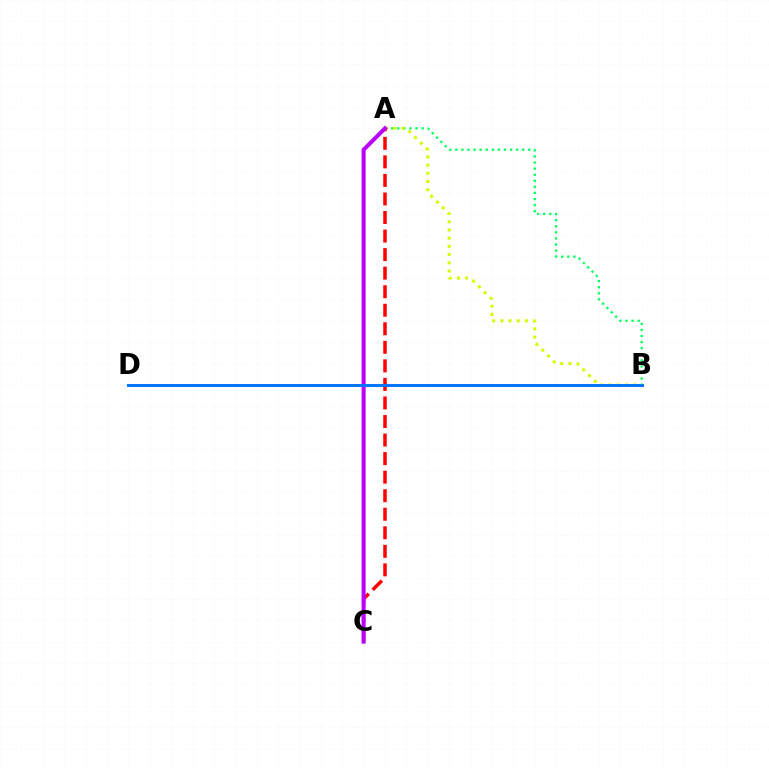{('A', 'B'): [{'color': '#00ff5c', 'line_style': 'dotted', 'thickness': 1.65}, {'color': '#d1ff00', 'line_style': 'dotted', 'thickness': 2.22}], ('A', 'C'): [{'color': '#ff0000', 'line_style': 'dashed', 'thickness': 2.52}, {'color': '#b900ff', 'line_style': 'solid', 'thickness': 2.88}], ('B', 'D'): [{'color': '#0074ff', 'line_style': 'solid', 'thickness': 2.12}]}